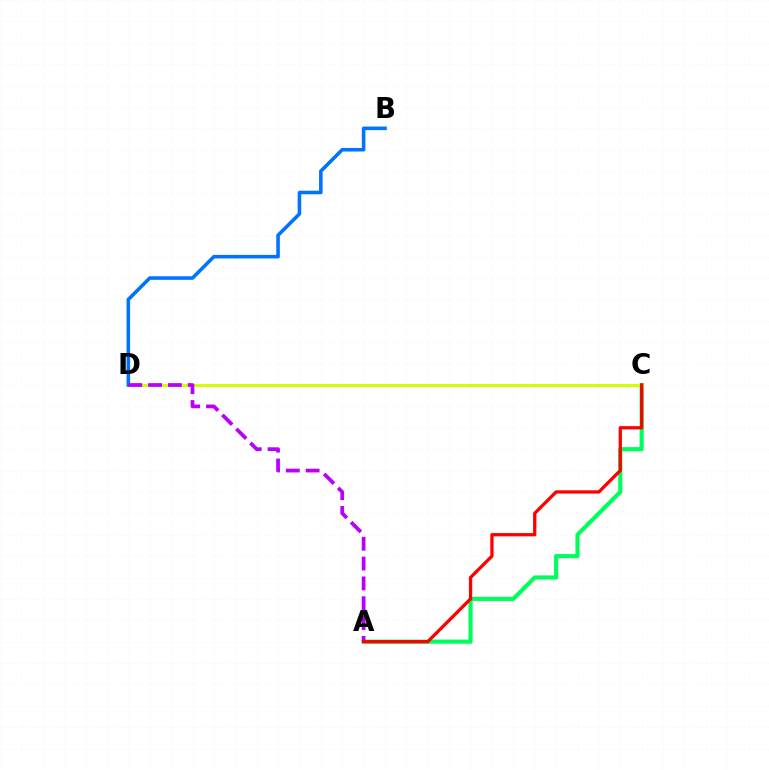{('A', 'C'): [{'color': '#00ff5c', 'line_style': 'solid', 'thickness': 2.99}, {'color': '#ff0000', 'line_style': 'solid', 'thickness': 2.36}], ('C', 'D'): [{'color': '#d1ff00', 'line_style': 'solid', 'thickness': 2.12}], ('B', 'D'): [{'color': '#0074ff', 'line_style': 'solid', 'thickness': 2.58}], ('A', 'D'): [{'color': '#b900ff', 'line_style': 'dashed', 'thickness': 2.69}]}